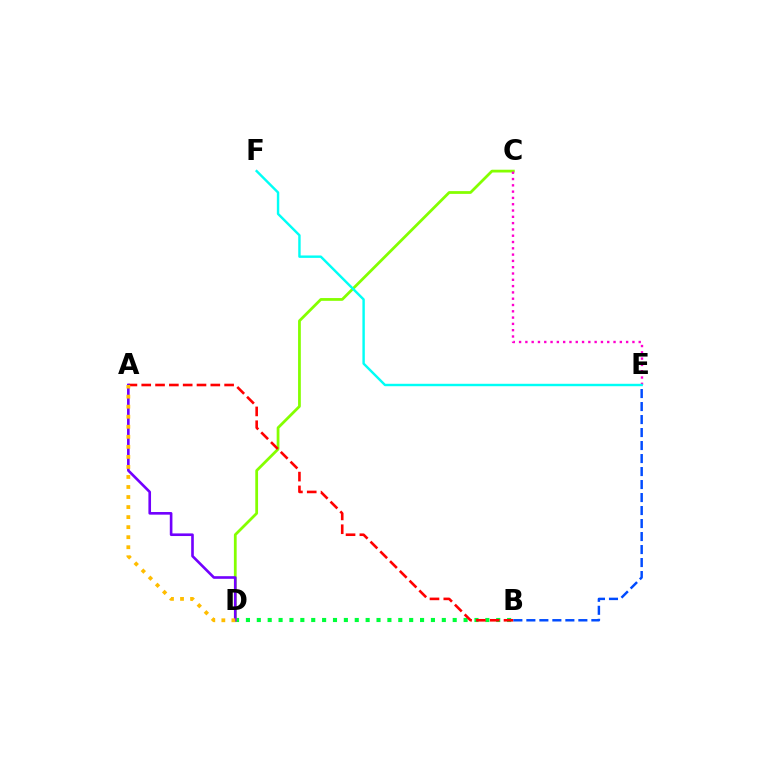{('B', 'D'): [{'color': '#00ff39', 'line_style': 'dotted', 'thickness': 2.96}], ('C', 'D'): [{'color': '#84ff00', 'line_style': 'solid', 'thickness': 1.99}], ('A', 'B'): [{'color': '#ff0000', 'line_style': 'dashed', 'thickness': 1.88}], ('A', 'D'): [{'color': '#7200ff', 'line_style': 'solid', 'thickness': 1.89}, {'color': '#ffbd00', 'line_style': 'dotted', 'thickness': 2.73}], ('C', 'E'): [{'color': '#ff00cf', 'line_style': 'dotted', 'thickness': 1.71}], ('B', 'E'): [{'color': '#004bff', 'line_style': 'dashed', 'thickness': 1.77}], ('E', 'F'): [{'color': '#00fff6', 'line_style': 'solid', 'thickness': 1.74}]}